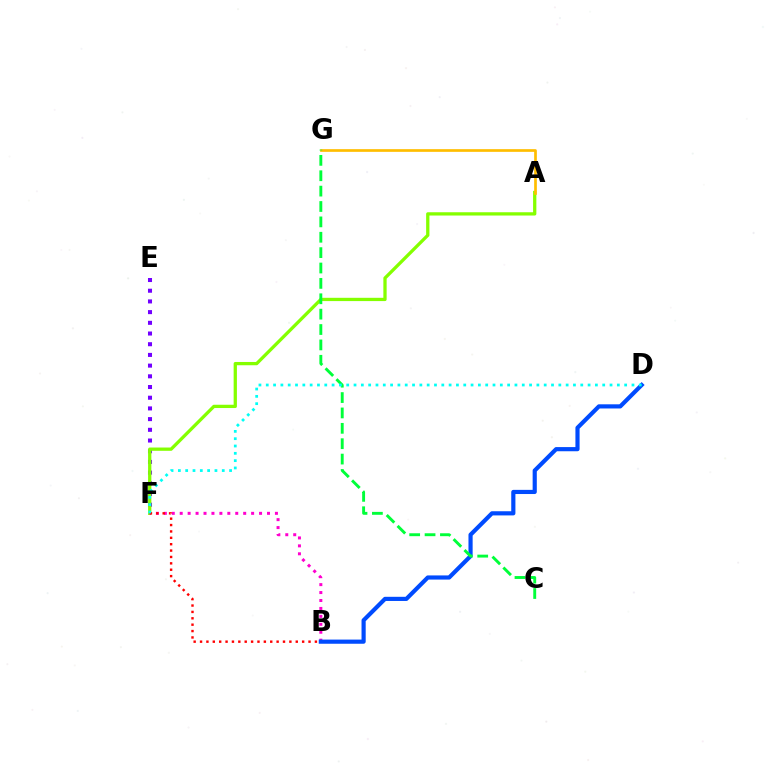{('E', 'F'): [{'color': '#7200ff', 'line_style': 'dotted', 'thickness': 2.91}], ('A', 'F'): [{'color': '#84ff00', 'line_style': 'solid', 'thickness': 2.36}], ('A', 'G'): [{'color': '#ffbd00', 'line_style': 'solid', 'thickness': 1.94}], ('B', 'F'): [{'color': '#ff00cf', 'line_style': 'dotted', 'thickness': 2.16}, {'color': '#ff0000', 'line_style': 'dotted', 'thickness': 1.73}], ('B', 'D'): [{'color': '#004bff', 'line_style': 'solid', 'thickness': 3.0}], ('C', 'G'): [{'color': '#00ff39', 'line_style': 'dashed', 'thickness': 2.09}], ('D', 'F'): [{'color': '#00fff6', 'line_style': 'dotted', 'thickness': 1.99}]}